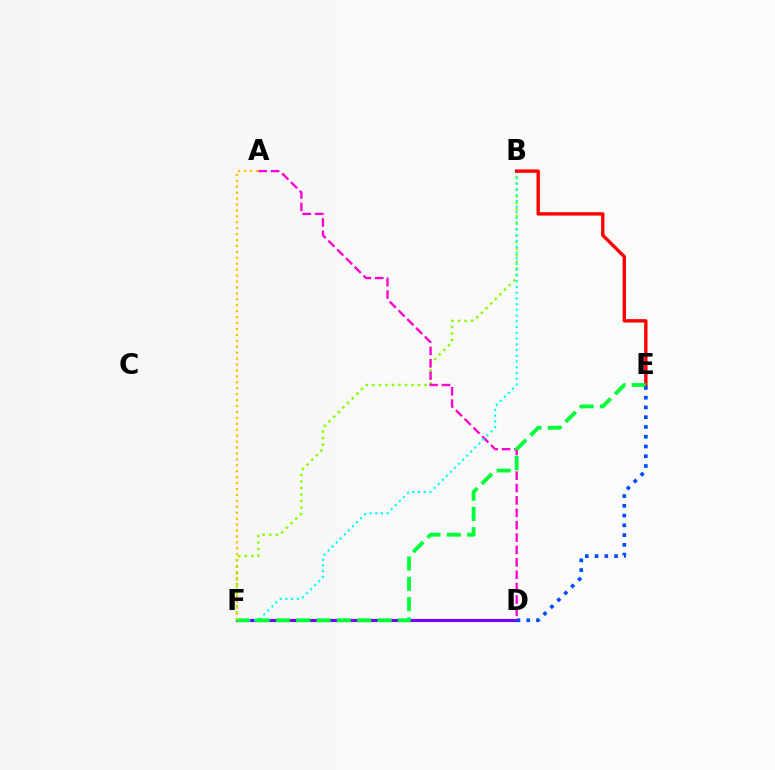{('D', 'F'): [{'color': '#7200ff', 'line_style': 'solid', 'thickness': 2.24}], ('B', 'F'): [{'color': '#84ff00', 'line_style': 'dotted', 'thickness': 1.78}, {'color': '#00fff6', 'line_style': 'dotted', 'thickness': 1.56}], ('A', 'D'): [{'color': '#ff00cf', 'line_style': 'dashed', 'thickness': 1.68}], ('B', 'E'): [{'color': '#ff0000', 'line_style': 'solid', 'thickness': 2.44}], ('E', 'F'): [{'color': '#00ff39', 'line_style': 'dashed', 'thickness': 2.76}], ('D', 'E'): [{'color': '#004bff', 'line_style': 'dotted', 'thickness': 2.65}], ('A', 'F'): [{'color': '#ffbd00', 'line_style': 'dotted', 'thickness': 1.61}]}